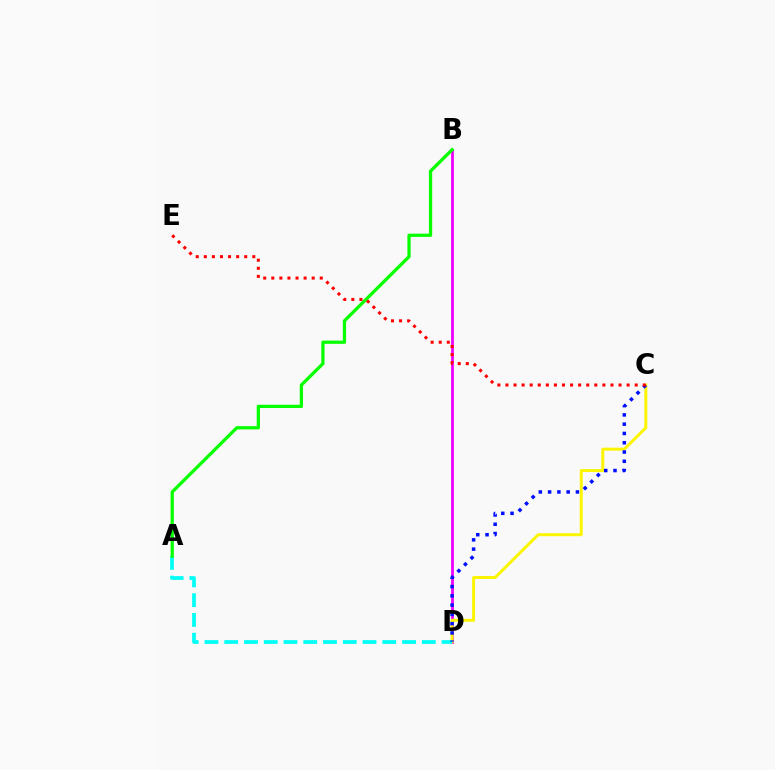{('B', 'D'): [{'color': '#ee00ff', 'line_style': 'solid', 'thickness': 1.99}], ('C', 'D'): [{'color': '#fcf500', 'line_style': 'solid', 'thickness': 2.13}, {'color': '#0010ff', 'line_style': 'dotted', 'thickness': 2.52}], ('A', 'D'): [{'color': '#00fff6', 'line_style': 'dashed', 'thickness': 2.68}], ('A', 'B'): [{'color': '#08ff00', 'line_style': 'solid', 'thickness': 2.35}], ('C', 'E'): [{'color': '#ff0000', 'line_style': 'dotted', 'thickness': 2.19}]}